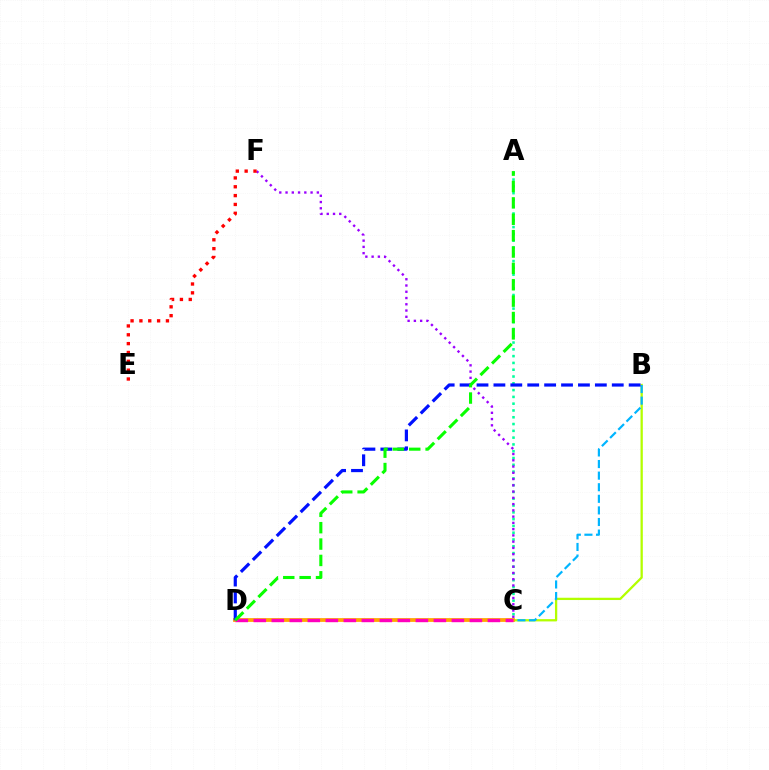{('B', 'C'): [{'color': '#b3ff00', 'line_style': 'solid', 'thickness': 1.65}, {'color': '#00b5ff', 'line_style': 'dashed', 'thickness': 1.57}], ('A', 'C'): [{'color': '#00ff9d', 'line_style': 'dotted', 'thickness': 1.85}], ('C', 'D'): [{'color': '#ffa500', 'line_style': 'solid', 'thickness': 2.73}, {'color': '#ff00bd', 'line_style': 'dashed', 'thickness': 2.45}], ('B', 'D'): [{'color': '#0010ff', 'line_style': 'dashed', 'thickness': 2.3}], ('C', 'F'): [{'color': '#9b00ff', 'line_style': 'dotted', 'thickness': 1.7}], ('E', 'F'): [{'color': '#ff0000', 'line_style': 'dotted', 'thickness': 2.4}], ('A', 'D'): [{'color': '#08ff00', 'line_style': 'dashed', 'thickness': 2.22}]}